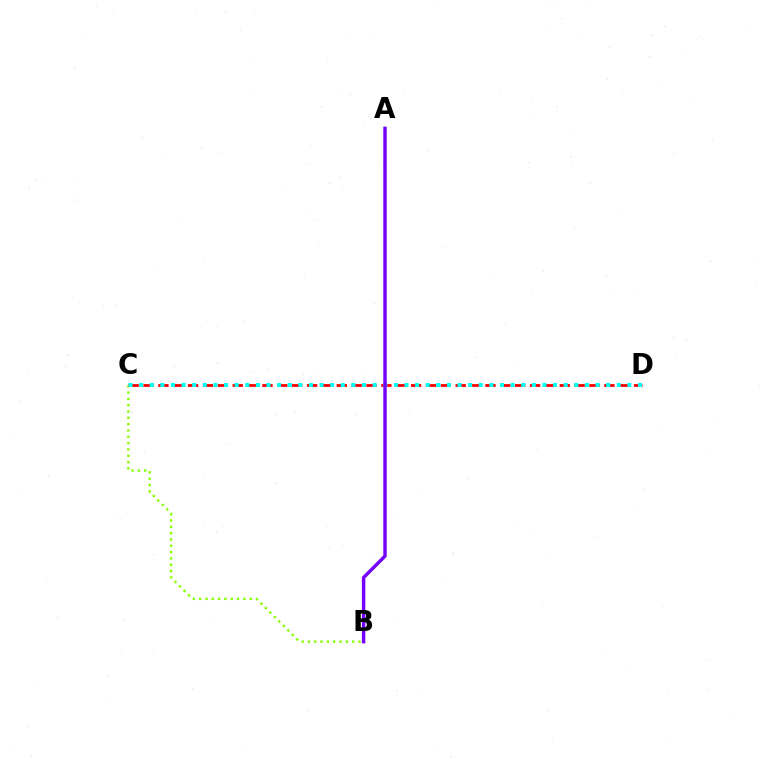{('B', 'C'): [{'color': '#84ff00', 'line_style': 'dotted', 'thickness': 1.72}], ('C', 'D'): [{'color': '#ff0000', 'line_style': 'dashed', 'thickness': 2.02}, {'color': '#00fff6', 'line_style': 'dotted', 'thickness': 2.88}], ('A', 'B'): [{'color': '#7200ff', 'line_style': 'solid', 'thickness': 2.46}]}